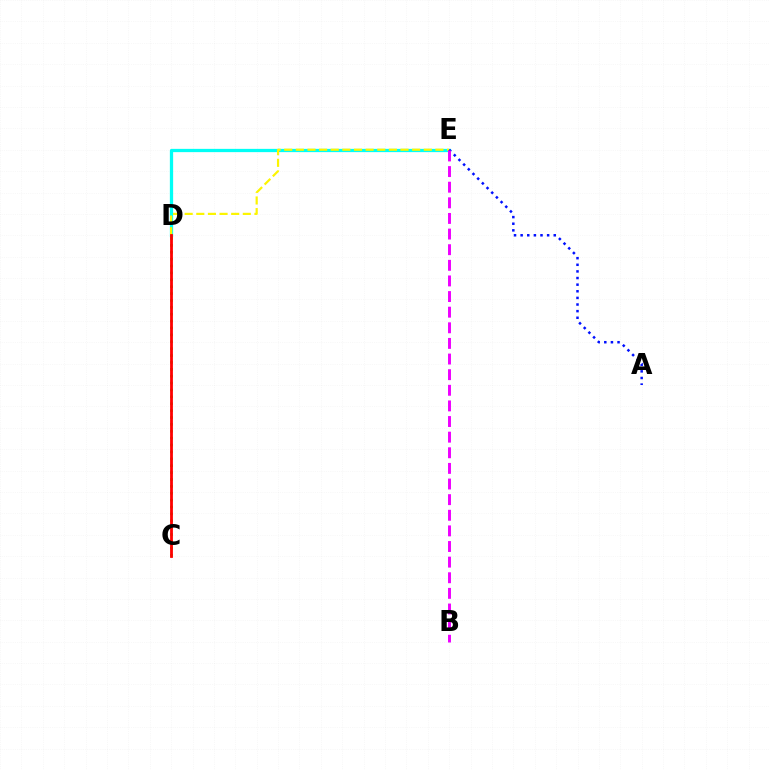{('D', 'E'): [{'color': '#00fff6', 'line_style': 'solid', 'thickness': 2.35}, {'color': '#fcf500', 'line_style': 'dashed', 'thickness': 1.58}], ('C', 'D'): [{'color': '#08ff00', 'line_style': 'dotted', 'thickness': 1.87}, {'color': '#ff0000', 'line_style': 'solid', 'thickness': 2.01}], ('A', 'E'): [{'color': '#0010ff', 'line_style': 'dotted', 'thickness': 1.8}], ('B', 'E'): [{'color': '#ee00ff', 'line_style': 'dashed', 'thickness': 2.12}]}